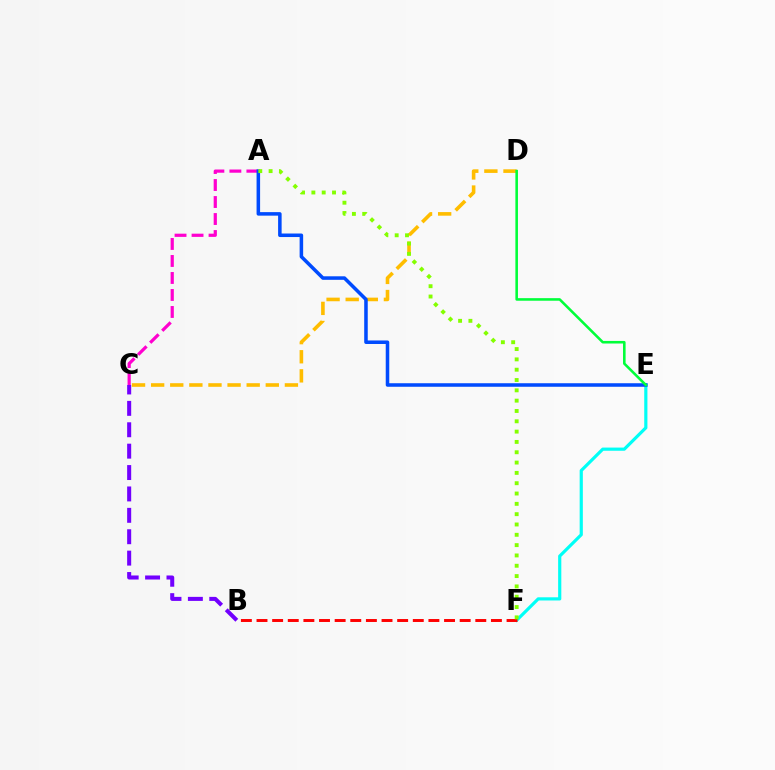{('E', 'F'): [{'color': '#00fff6', 'line_style': 'solid', 'thickness': 2.29}], ('B', 'C'): [{'color': '#7200ff', 'line_style': 'dashed', 'thickness': 2.91}], ('A', 'C'): [{'color': '#ff00cf', 'line_style': 'dashed', 'thickness': 2.31}], ('B', 'F'): [{'color': '#ff0000', 'line_style': 'dashed', 'thickness': 2.12}], ('C', 'D'): [{'color': '#ffbd00', 'line_style': 'dashed', 'thickness': 2.6}], ('A', 'E'): [{'color': '#004bff', 'line_style': 'solid', 'thickness': 2.54}], ('A', 'F'): [{'color': '#84ff00', 'line_style': 'dotted', 'thickness': 2.8}], ('D', 'E'): [{'color': '#00ff39', 'line_style': 'solid', 'thickness': 1.85}]}